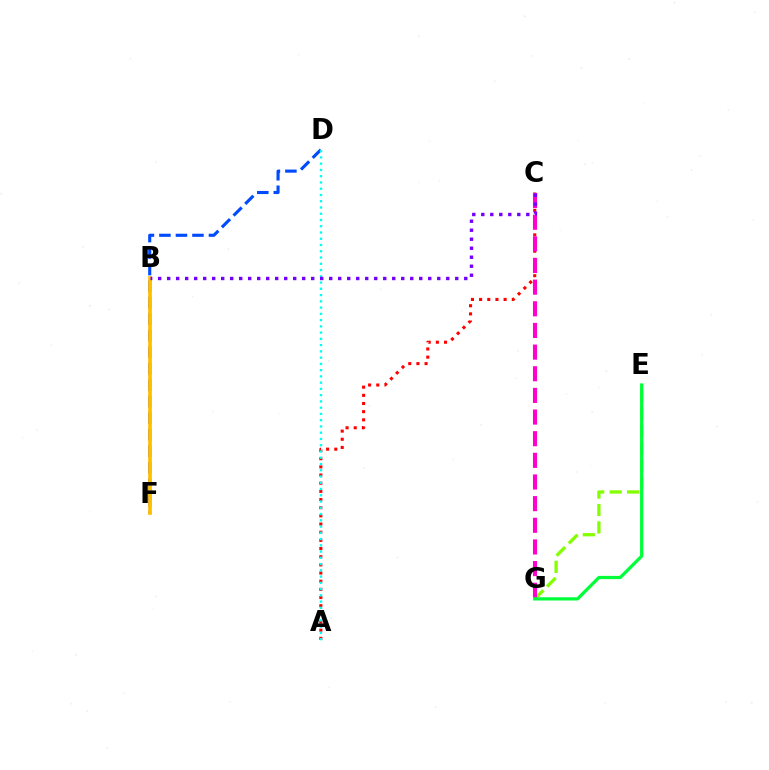{('A', 'C'): [{'color': '#ff0000', 'line_style': 'dotted', 'thickness': 2.22}], ('E', 'G'): [{'color': '#84ff00', 'line_style': 'dashed', 'thickness': 2.37}, {'color': '#00ff39', 'line_style': 'solid', 'thickness': 2.32}], ('D', 'F'): [{'color': '#004bff', 'line_style': 'dashed', 'thickness': 2.24}], ('C', 'G'): [{'color': '#ff00cf', 'line_style': 'dashed', 'thickness': 2.94}], ('A', 'D'): [{'color': '#00fff6', 'line_style': 'dotted', 'thickness': 1.7}], ('B', 'F'): [{'color': '#ffbd00', 'line_style': 'solid', 'thickness': 2.65}], ('B', 'C'): [{'color': '#7200ff', 'line_style': 'dotted', 'thickness': 2.45}]}